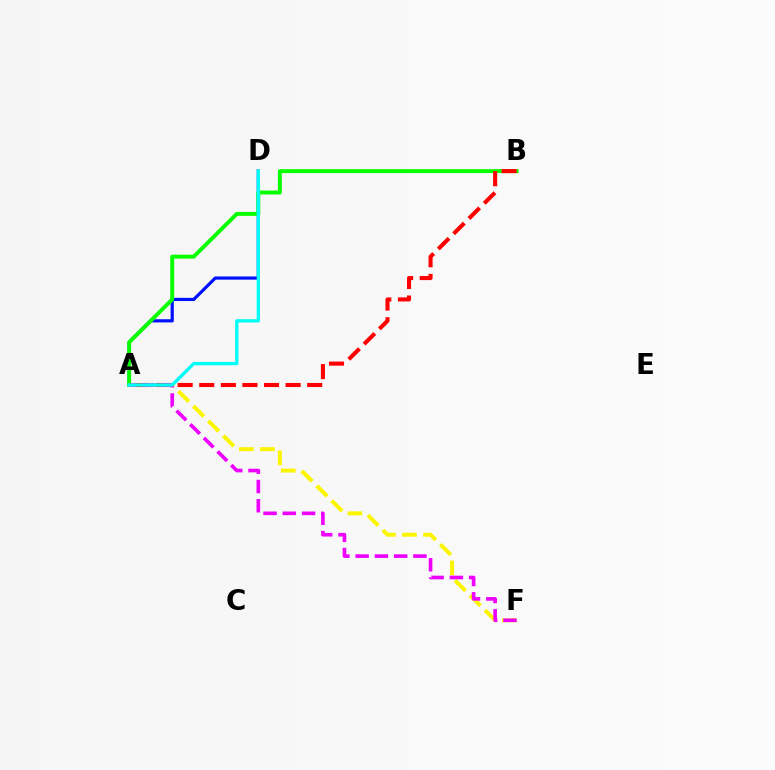{('A', 'F'): [{'color': '#fcf500', 'line_style': 'dashed', 'thickness': 2.87}, {'color': '#ee00ff', 'line_style': 'dashed', 'thickness': 2.62}], ('A', 'D'): [{'color': '#0010ff', 'line_style': 'solid', 'thickness': 2.3}, {'color': '#00fff6', 'line_style': 'solid', 'thickness': 2.39}], ('A', 'B'): [{'color': '#08ff00', 'line_style': 'solid', 'thickness': 2.83}, {'color': '#ff0000', 'line_style': 'dashed', 'thickness': 2.93}]}